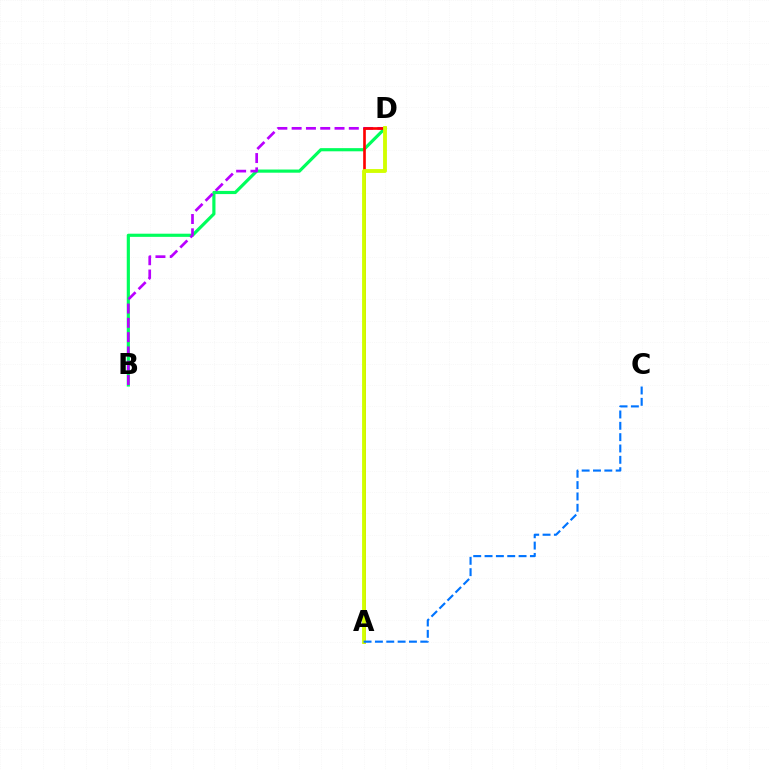{('B', 'D'): [{'color': '#00ff5c', 'line_style': 'solid', 'thickness': 2.28}, {'color': '#b900ff', 'line_style': 'dashed', 'thickness': 1.94}], ('A', 'D'): [{'color': '#ff0000', 'line_style': 'solid', 'thickness': 1.91}, {'color': '#d1ff00', 'line_style': 'solid', 'thickness': 2.77}], ('A', 'C'): [{'color': '#0074ff', 'line_style': 'dashed', 'thickness': 1.54}]}